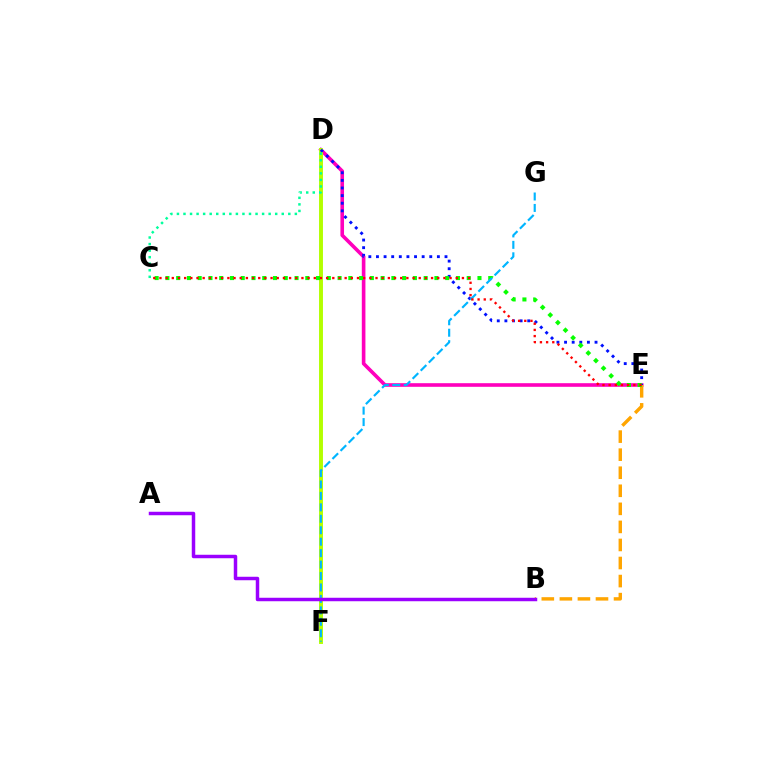{('D', 'E'): [{'color': '#ff00bd', 'line_style': 'solid', 'thickness': 2.61}, {'color': '#0010ff', 'line_style': 'dotted', 'thickness': 2.07}], ('D', 'F'): [{'color': '#b3ff00', 'line_style': 'solid', 'thickness': 2.82}], ('C', 'D'): [{'color': '#00ff9d', 'line_style': 'dotted', 'thickness': 1.78}], ('B', 'E'): [{'color': '#ffa500', 'line_style': 'dashed', 'thickness': 2.45}], ('C', 'E'): [{'color': '#08ff00', 'line_style': 'dotted', 'thickness': 2.92}, {'color': '#ff0000', 'line_style': 'dotted', 'thickness': 1.68}], ('F', 'G'): [{'color': '#00b5ff', 'line_style': 'dashed', 'thickness': 1.55}], ('A', 'B'): [{'color': '#9b00ff', 'line_style': 'solid', 'thickness': 2.5}]}